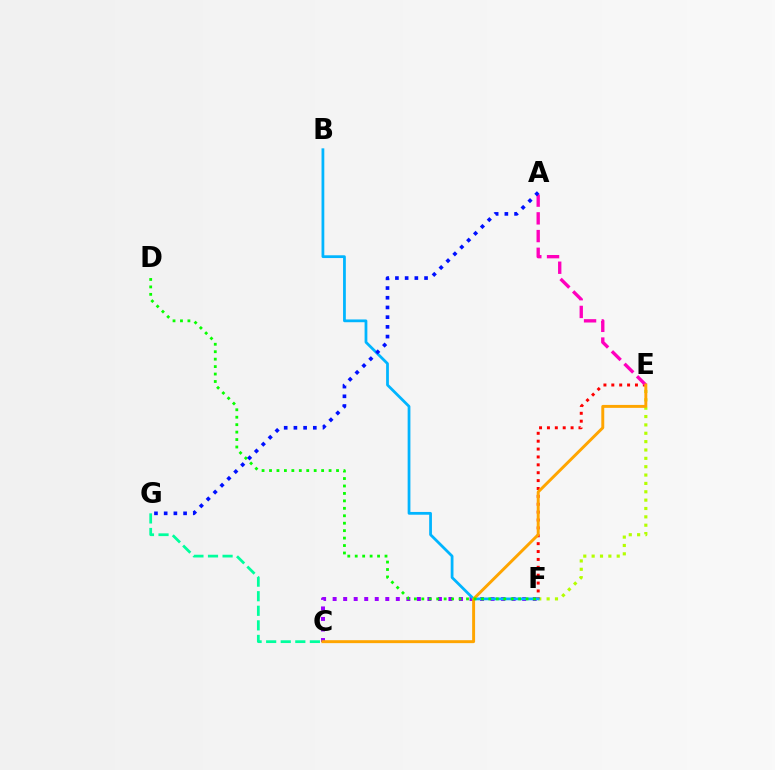{('E', 'F'): [{'color': '#b3ff00', 'line_style': 'dotted', 'thickness': 2.27}, {'color': '#ff0000', 'line_style': 'dotted', 'thickness': 2.14}], ('C', 'F'): [{'color': '#9b00ff', 'line_style': 'dotted', 'thickness': 2.86}], ('B', 'F'): [{'color': '#00b5ff', 'line_style': 'solid', 'thickness': 1.99}], ('A', 'E'): [{'color': '#ff00bd', 'line_style': 'dashed', 'thickness': 2.41}], ('C', 'G'): [{'color': '#00ff9d', 'line_style': 'dashed', 'thickness': 1.98}], ('C', 'E'): [{'color': '#ffa500', 'line_style': 'solid', 'thickness': 2.11}], ('D', 'F'): [{'color': '#08ff00', 'line_style': 'dotted', 'thickness': 2.02}], ('A', 'G'): [{'color': '#0010ff', 'line_style': 'dotted', 'thickness': 2.64}]}